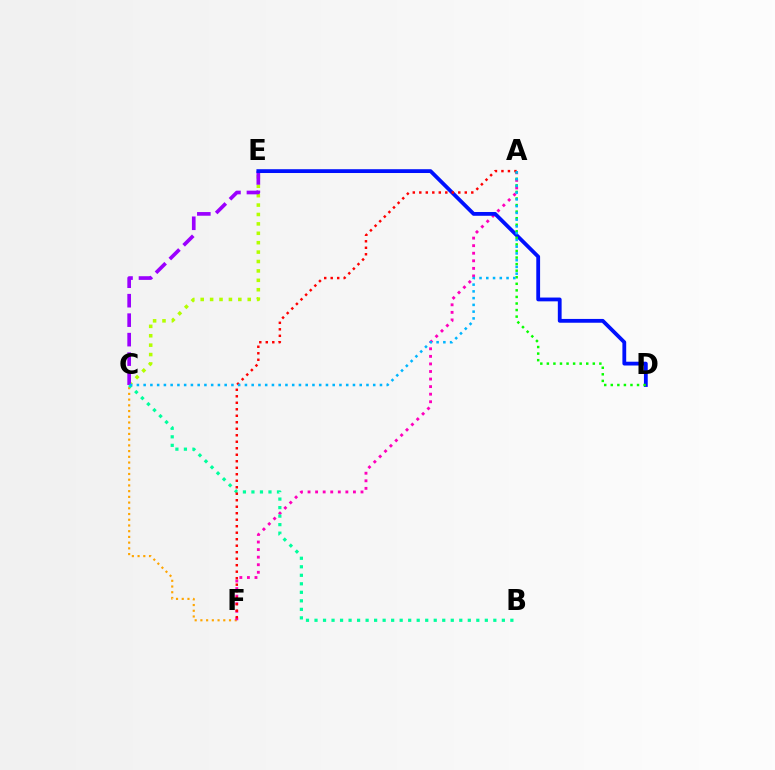{('C', 'E'): [{'color': '#b3ff00', 'line_style': 'dotted', 'thickness': 2.56}, {'color': '#9b00ff', 'line_style': 'dashed', 'thickness': 2.65}], ('C', 'F'): [{'color': '#ffa500', 'line_style': 'dotted', 'thickness': 1.55}], ('A', 'F'): [{'color': '#ff00bd', 'line_style': 'dotted', 'thickness': 2.06}, {'color': '#ff0000', 'line_style': 'dotted', 'thickness': 1.77}], ('D', 'E'): [{'color': '#0010ff', 'line_style': 'solid', 'thickness': 2.73}], ('A', 'D'): [{'color': '#08ff00', 'line_style': 'dotted', 'thickness': 1.78}], ('B', 'C'): [{'color': '#00ff9d', 'line_style': 'dotted', 'thickness': 2.31}], ('A', 'C'): [{'color': '#00b5ff', 'line_style': 'dotted', 'thickness': 1.83}]}